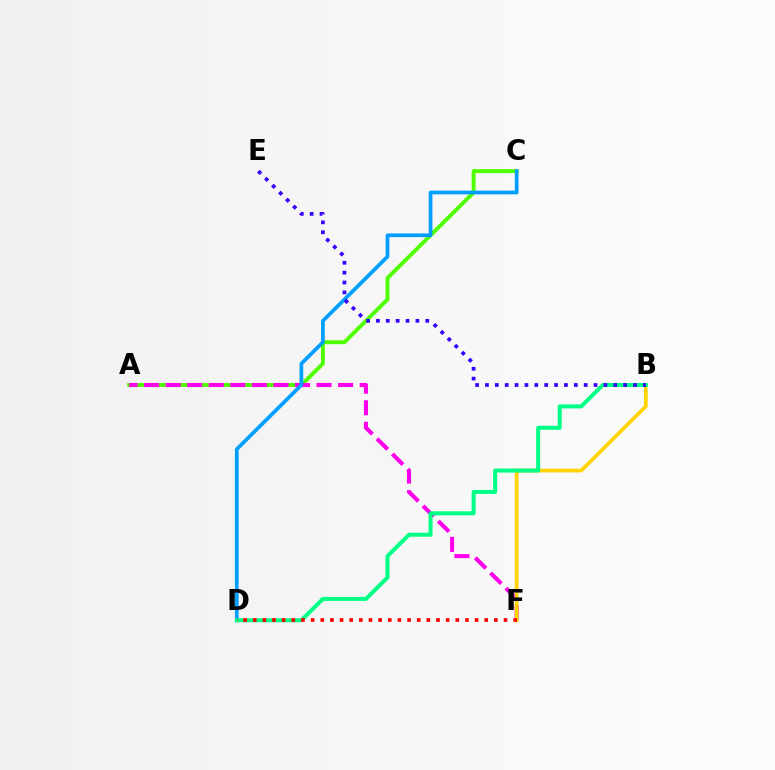{('A', 'C'): [{'color': '#4fff00', 'line_style': 'solid', 'thickness': 2.81}], ('A', 'F'): [{'color': '#ff00ed', 'line_style': 'dashed', 'thickness': 2.93}], ('B', 'F'): [{'color': '#ffd500', 'line_style': 'solid', 'thickness': 2.68}], ('C', 'D'): [{'color': '#009eff', 'line_style': 'solid', 'thickness': 2.67}], ('B', 'D'): [{'color': '#00ff86', 'line_style': 'solid', 'thickness': 2.9}], ('D', 'F'): [{'color': '#ff0000', 'line_style': 'dotted', 'thickness': 2.62}], ('B', 'E'): [{'color': '#3700ff', 'line_style': 'dotted', 'thickness': 2.68}]}